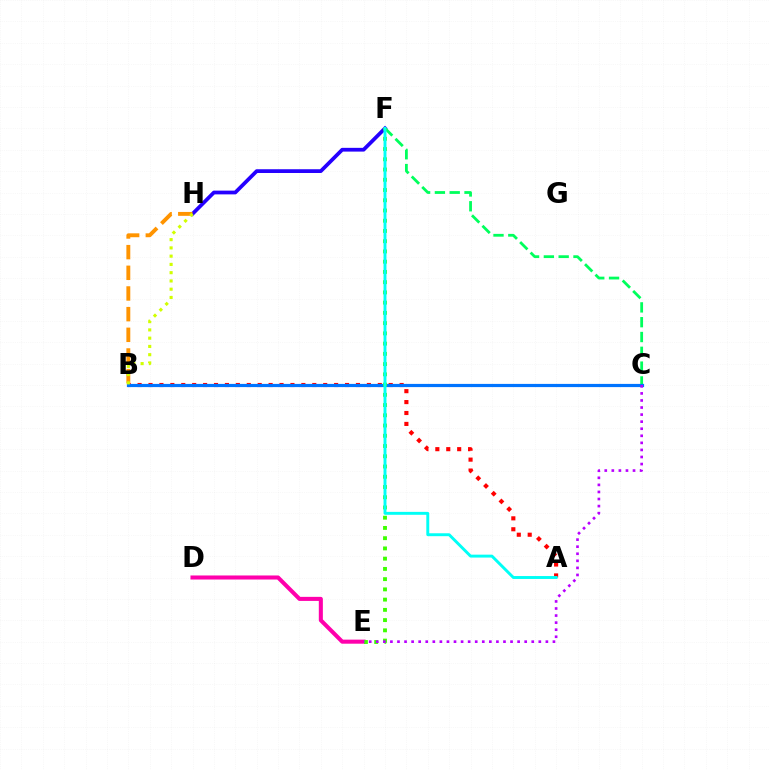{('D', 'E'): [{'color': '#ff00ac', 'line_style': 'solid', 'thickness': 2.92}], ('A', 'B'): [{'color': '#ff0000', 'line_style': 'dotted', 'thickness': 2.97}], ('C', 'F'): [{'color': '#00ff5c', 'line_style': 'dashed', 'thickness': 2.01}], ('B', 'C'): [{'color': '#0074ff', 'line_style': 'solid', 'thickness': 2.3}], ('F', 'H'): [{'color': '#2500ff', 'line_style': 'solid', 'thickness': 2.7}], ('E', 'F'): [{'color': '#3dff00', 'line_style': 'dotted', 'thickness': 2.78}], ('A', 'F'): [{'color': '#00fff6', 'line_style': 'solid', 'thickness': 2.1}], ('B', 'H'): [{'color': '#ff9400', 'line_style': 'dashed', 'thickness': 2.81}, {'color': '#d1ff00', 'line_style': 'dotted', 'thickness': 2.24}], ('C', 'E'): [{'color': '#b900ff', 'line_style': 'dotted', 'thickness': 1.92}]}